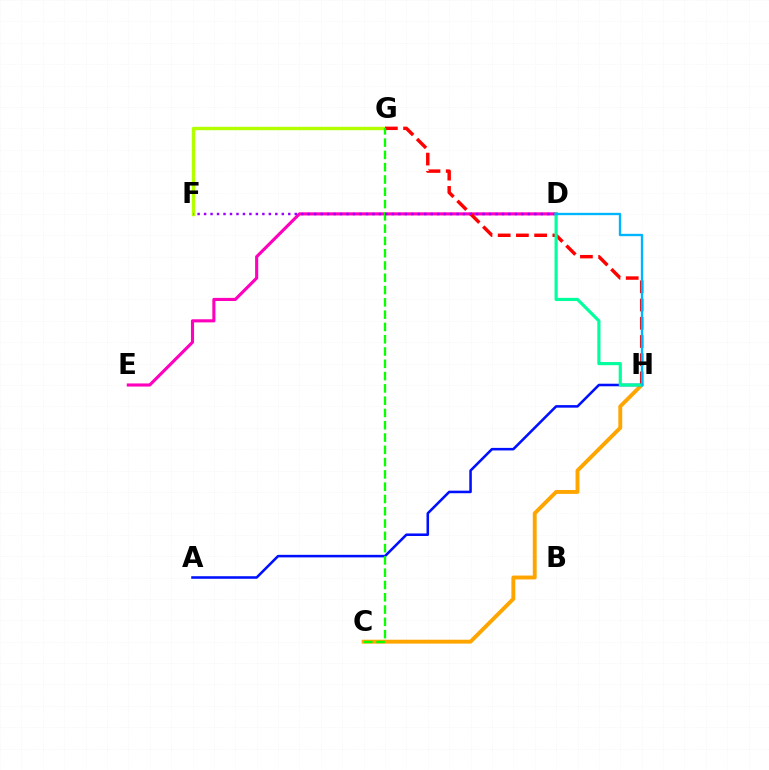{('C', 'H'): [{'color': '#ffa500', 'line_style': 'solid', 'thickness': 2.81}], ('D', 'E'): [{'color': '#ff00bd', 'line_style': 'solid', 'thickness': 2.24}], ('F', 'G'): [{'color': '#b3ff00', 'line_style': 'solid', 'thickness': 2.46}], ('A', 'H'): [{'color': '#0010ff', 'line_style': 'solid', 'thickness': 1.84}], ('G', 'H'): [{'color': '#ff0000', 'line_style': 'dashed', 'thickness': 2.47}], ('C', 'G'): [{'color': '#08ff00', 'line_style': 'dashed', 'thickness': 1.67}], ('D', 'F'): [{'color': '#9b00ff', 'line_style': 'dotted', 'thickness': 1.76}], ('D', 'H'): [{'color': '#00ff9d', 'line_style': 'solid', 'thickness': 2.27}, {'color': '#00b5ff', 'line_style': 'solid', 'thickness': 1.69}]}